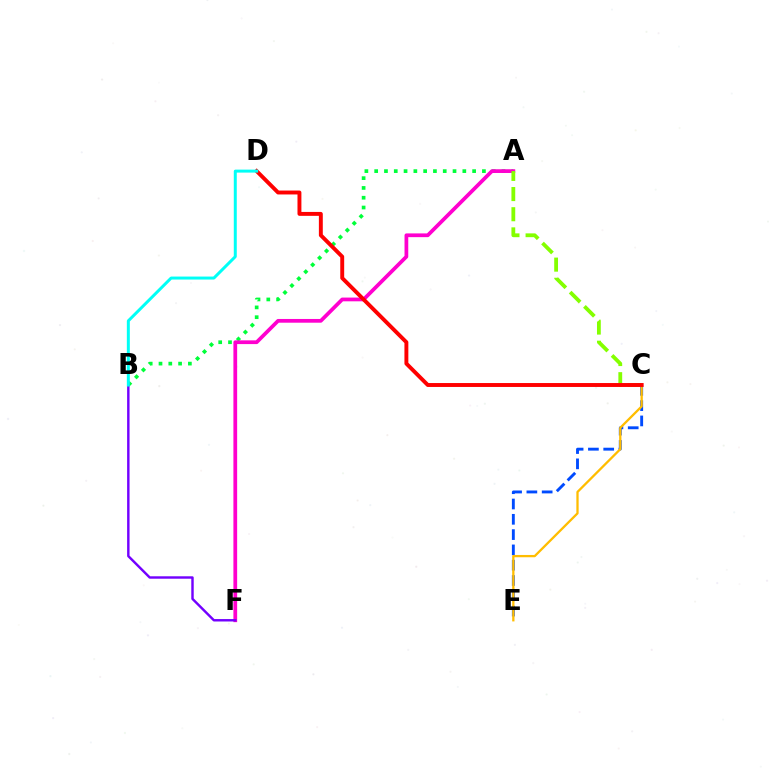{('A', 'B'): [{'color': '#00ff39', 'line_style': 'dotted', 'thickness': 2.66}], ('C', 'E'): [{'color': '#004bff', 'line_style': 'dashed', 'thickness': 2.08}, {'color': '#ffbd00', 'line_style': 'solid', 'thickness': 1.65}], ('A', 'F'): [{'color': '#ff00cf', 'line_style': 'solid', 'thickness': 2.69}], ('A', 'C'): [{'color': '#84ff00', 'line_style': 'dashed', 'thickness': 2.74}], ('C', 'D'): [{'color': '#ff0000', 'line_style': 'solid', 'thickness': 2.82}], ('B', 'F'): [{'color': '#7200ff', 'line_style': 'solid', 'thickness': 1.75}], ('B', 'D'): [{'color': '#00fff6', 'line_style': 'solid', 'thickness': 2.15}]}